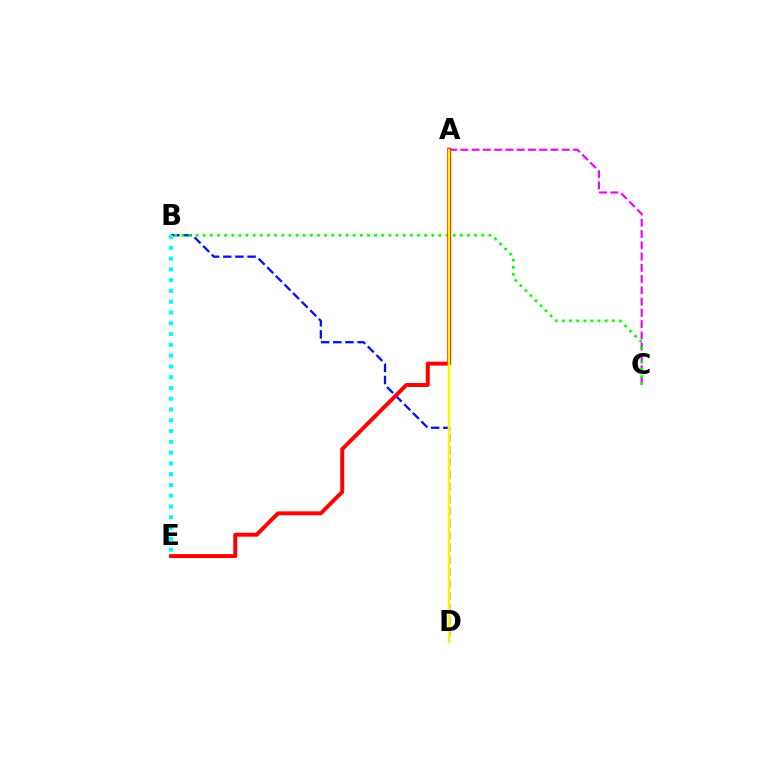{('B', 'D'): [{'color': '#0010ff', 'line_style': 'dashed', 'thickness': 1.65}], ('A', 'C'): [{'color': '#ee00ff', 'line_style': 'dashed', 'thickness': 1.53}], ('B', 'C'): [{'color': '#08ff00', 'line_style': 'dotted', 'thickness': 1.94}], ('B', 'E'): [{'color': '#00fff6', 'line_style': 'dotted', 'thickness': 2.93}], ('A', 'E'): [{'color': '#ff0000', 'line_style': 'solid', 'thickness': 2.85}], ('A', 'D'): [{'color': '#fcf500', 'line_style': 'solid', 'thickness': 1.8}]}